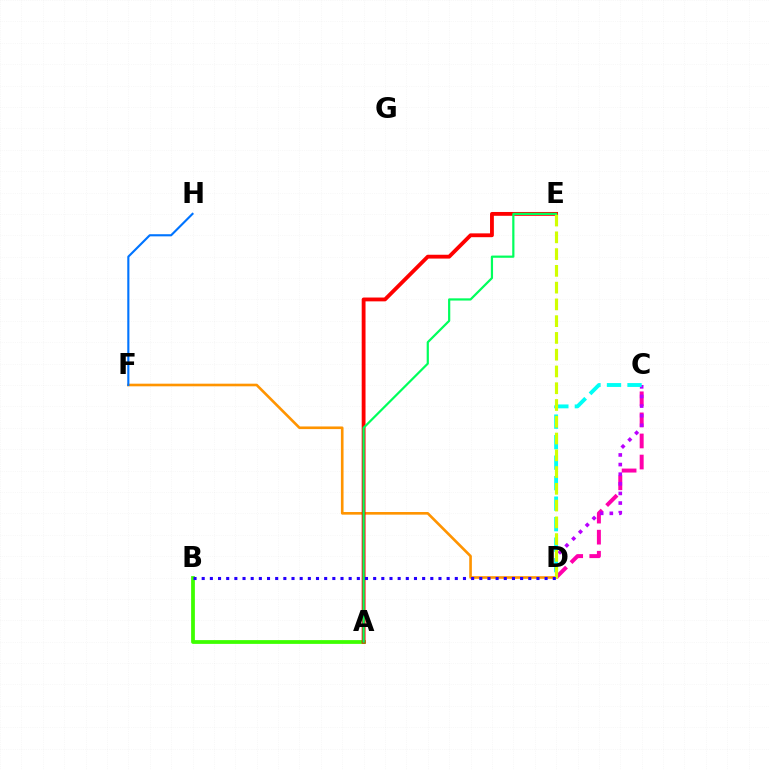{('C', 'D'): [{'color': '#ff00ac', 'line_style': 'dashed', 'thickness': 2.86}, {'color': '#b900ff', 'line_style': 'dotted', 'thickness': 2.61}, {'color': '#00fff6', 'line_style': 'dashed', 'thickness': 2.79}], ('A', 'B'): [{'color': '#3dff00', 'line_style': 'solid', 'thickness': 2.71}], ('D', 'F'): [{'color': '#ff9400', 'line_style': 'solid', 'thickness': 1.9}], ('A', 'E'): [{'color': '#ff0000', 'line_style': 'solid', 'thickness': 2.76}, {'color': '#00ff5c', 'line_style': 'solid', 'thickness': 1.59}], ('F', 'H'): [{'color': '#0074ff', 'line_style': 'solid', 'thickness': 1.53}], ('D', 'E'): [{'color': '#d1ff00', 'line_style': 'dashed', 'thickness': 2.28}], ('B', 'D'): [{'color': '#2500ff', 'line_style': 'dotted', 'thickness': 2.22}]}